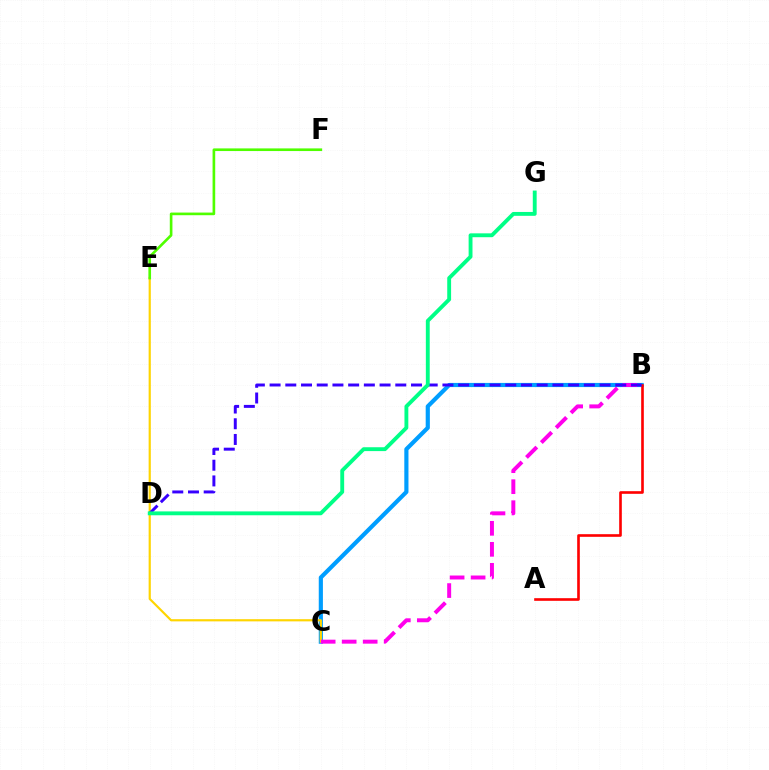{('B', 'C'): [{'color': '#009eff', 'line_style': 'solid', 'thickness': 3.0}, {'color': '#ff00ed', 'line_style': 'dashed', 'thickness': 2.85}], ('C', 'E'): [{'color': '#ffd500', 'line_style': 'solid', 'thickness': 1.57}], ('A', 'B'): [{'color': '#ff0000', 'line_style': 'solid', 'thickness': 1.9}], ('B', 'D'): [{'color': '#3700ff', 'line_style': 'dashed', 'thickness': 2.13}], ('D', 'G'): [{'color': '#00ff86', 'line_style': 'solid', 'thickness': 2.78}], ('E', 'F'): [{'color': '#4fff00', 'line_style': 'solid', 'thickness': 1.91}]}